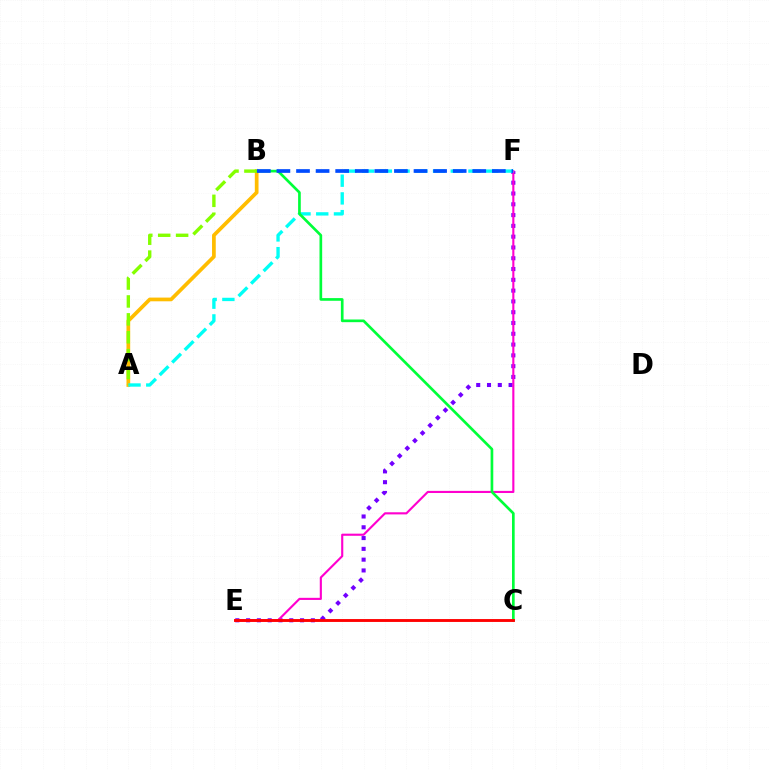{('E', 'F'): [{'color': '#7200ff', 'line_style': 'dotted', 'thickness': 2.93}, {'color': '#ff00cf', 'line_style': 'solid', 'thickness': 1.53}], ('A', 'B'): [{'color': '#ffbd00', 'line_style': 'solid', 'thickness': 2.68}, {'color': '#84ff00', 'line_style': 'dashed', 'thickness': 2.43}], ('A', 'F'): [{'color': '#00fff6', 'line_style': 'dashed', 'thickness': 2.41}], ('B', 'C'): [{'color': '#00ff39', 'line_style': 'solid', 'thickness': 1.93}], ('B', 'F'): [{'color': '#004bff', 'line_style': 'dashed', 'thickness': 2.66}], ('C', 'E'): [{'color': '#ff0000', 'line_style': 'solid', 'thickness': 2.07}]}